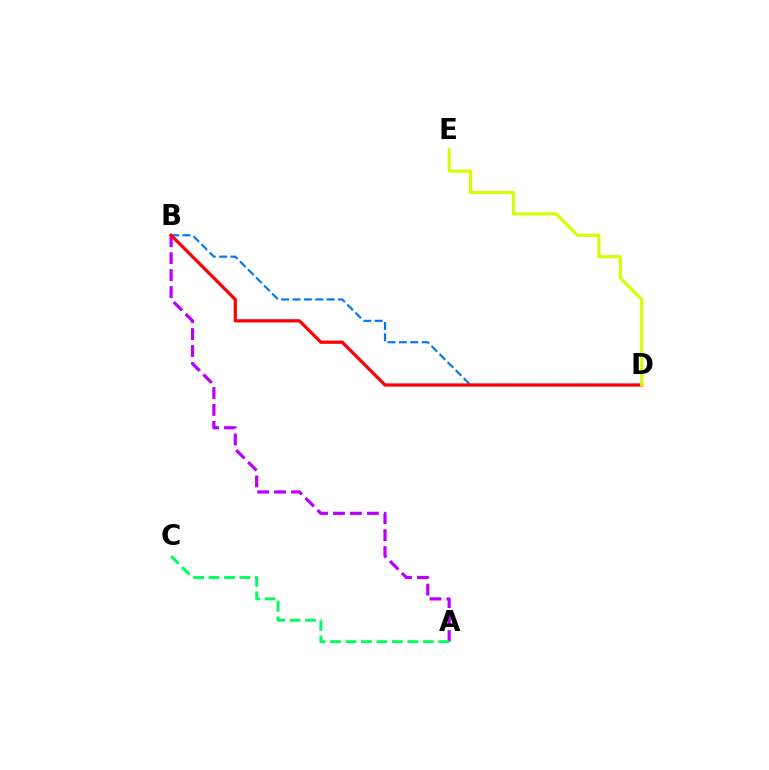{('B', 'D'): [{'color': '#0074ff', 'line_style': 'dashed', 'thickness': 1.55}, {'color': '#ff0000', 'line_style': 'solid', 'thickness': 2.33}], ('A', 'B'): [{'color': '#b900ff', 'line_style': 'dashed', 'thickness': 2.3}], ('A', 'C'): [{'color': '#00ff5c', 'line_style': 'dashed', 'thickness': 2.1}], ('D', 'E'): [{'color': '#d1ff00', 'line_style': 'solid', 'thickness': 2.22}]}